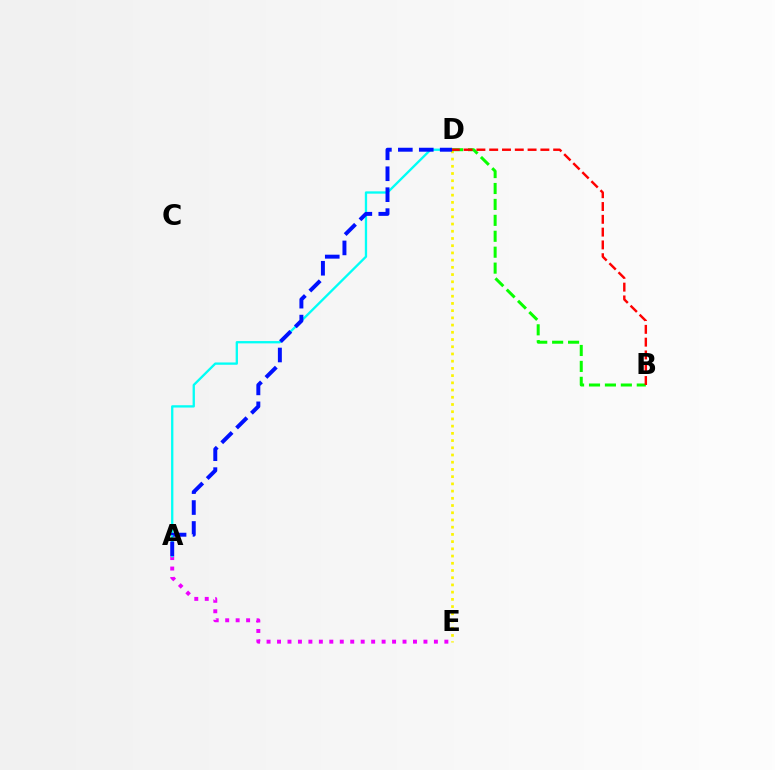{('A', 'E'): [{'color': '#ee00ff', 'line_style': 'dotted', 'thickness': 2.84}], ('D', 'E'): [{'color': '#fcf500', 'line_style': 'dotted', 'thickness': 1.96}], ('A', 'D'): [{'color': '#00fff6', 'line_style': 'solid', 'thickness': 1.67}, {'color': '#0010ff', 'line_style': 'dashed', 'thickness': 2.84}], ('B', 'D'): [{'color': '#08ff00', 'line_style': 'dashed', 'thickness': 2.16}, {'color': '#ff0000', 'line_style': 'dashed', 'thickness': 1.74}]}